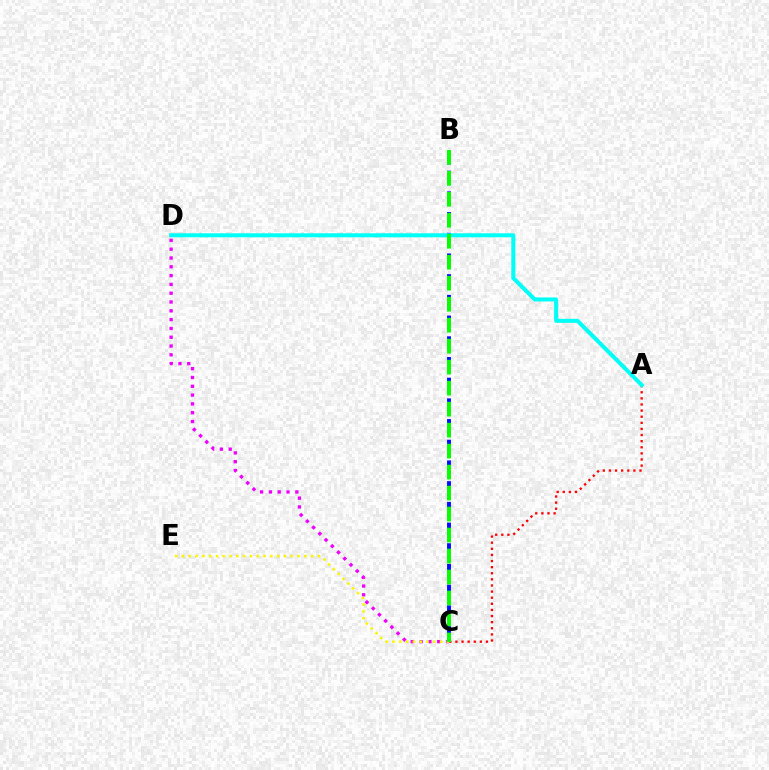{('A', 'C'): [{'color': '#ff0000', 'line_style': 'dotted', 'thickness': 1.66}], ('C', 'D'): [{'color': '#ee00ff', 'line_style': 'dotted', 'thickness': 2.39}], ('C', 'E'): [{'color': '#fcf500', 'line_style': 'dotted', 'thickness': 1.85}], ('B', 'C'): [{'color': '#0010ff', 'line_style': 'dashed', 'thickness': 2.81}, {'color': '#08ff00', 'line_style': 'dashed', 'thickness': 2.85}], ('A', 'D'): [{'color': '#00fff6', 'line_style': 'solid', 'thickness': 2.9}]}